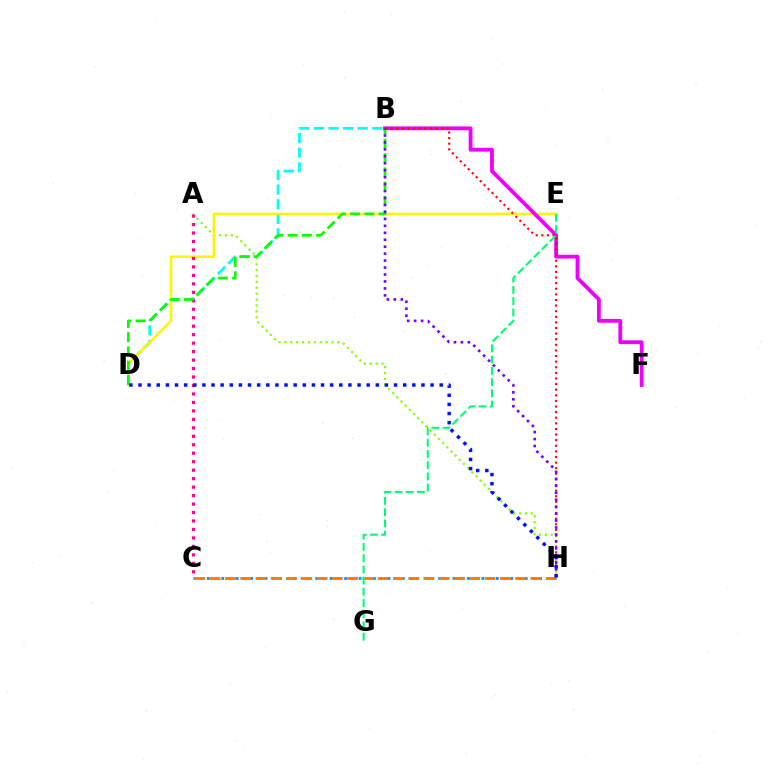{('B', 'D'): [{'color': '#00fff6', 'line_style': 'dashed', 'thickness': 1.98}, {'color': '#08ff00', 'line_style': 'dashed', 'thickness': 1.94}], ('A', 'H'): [{'color': '#84ff00', 'line_style': 'dotted', 'thickness': 1.6}], ('D', 'E'): [{'color': '#fcf500', 'line_style': 'solid', 'thickness': 1.75}], ('B', 'F'): [{'color': '#ee00ff', 'line_style': 'solid', 'thickness': 2.74}], ('A', 'C'): [{'color': '#ff0094', 'line_style': 'dotted', 'thickness': 2.3}], ('C', 'H'): [{'color': '#008cff', 'line_style': 'dotted', 'thickness': 1.96}, {'color': '#ff7c00', 'line_style': 'dashed', 'thickness': 2.08}], ('B', 'H'): [{'color': '#ff0000', 'line_style': 'dotted', 'thickness': 1.52}, {'color': '#7200ff', 'line_style': 'dotted', 'thickness': 1.89}], ('E', 'G'): [{'color': '#00ff74', 'line_style': 'dashed', 'thickness': 1.53}], ('D', 'H'): [{'color': '#0010ff', 'line_style': 'dotted', 'thickness': 2.48}]}